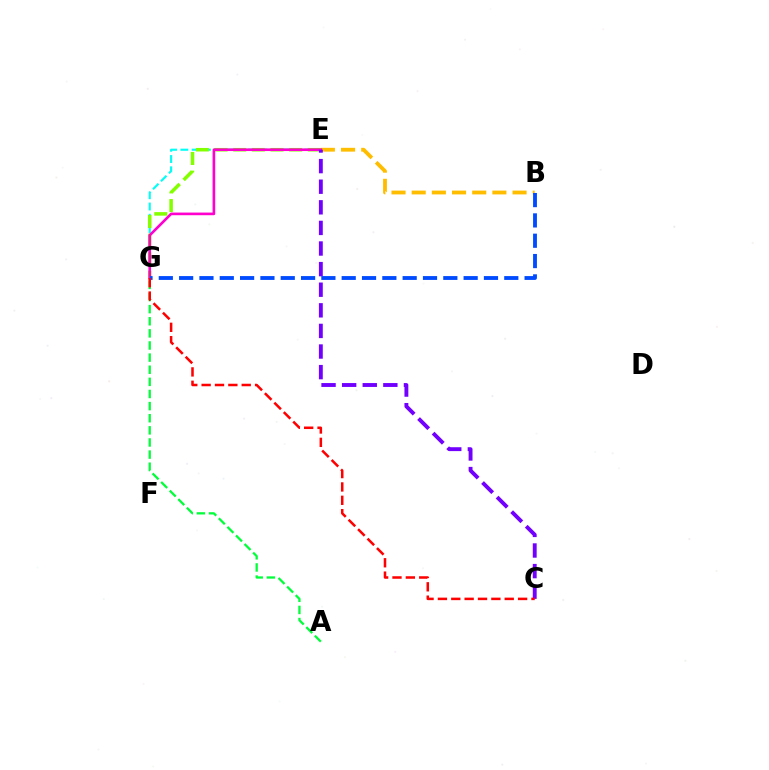{('B', 'E'): [{'color': '#ffbd00', 'line_style': 'dashed', 'thickness': 2.74}], ('E', 'G'): [{'color': '#00fff6', 'line_style': 'dashed', 'thickness': 1.53}, {'color': '#84ff00', 'line_style': 'dashed', 'thickness': 2.53}, {'color': '#ff00cf', 'line_style': 'solid', 'thickness': 1.9}], ('A', 'G'): [{'color': '#00ff39', 'line_style': 'dashed', 'thickness': 1.65}], ('C', 'E'): [{'color': '#7200ff', 'line_style': 'dashed', 'thickness': 2.8}], ('B', 'G'): [{'color': '#004bff', 'line_style': 'dashed', 'thickness': 2.76}], ('C', 'G'): [{'color': '#ff0000', 'line_style': 'dashed', 'thickness': 1.82}]}